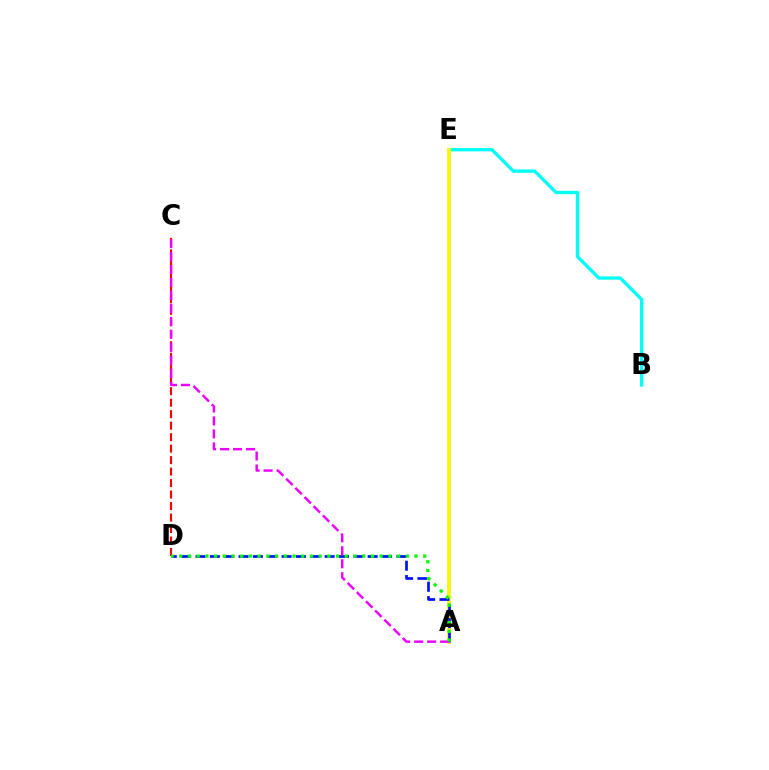{('C', 'D'): [{'color': '#ff0000', 'line_style': 'dashed', 'thickness': 1.56}], ('B', 'E'): [{'color': '#00fff6', 'line_style': 'solid', 'thickness': 2.38}], ('A', 'E'): [{'color': '#fcf500', 'line_style': 'solid', 'thickness': 2.68}], ('A', 'D'): [{'color': '#0010ff', 'line_style': 'dashed', 'thickness': 1.95}, {'color': '#08ff00', 'line_style': 'dotted', 'thickness': 2.37}], ('A', 'C'): [{'color': '#ee00ff', 'line_style': 'dashed', 'thickness': 1.76}]}